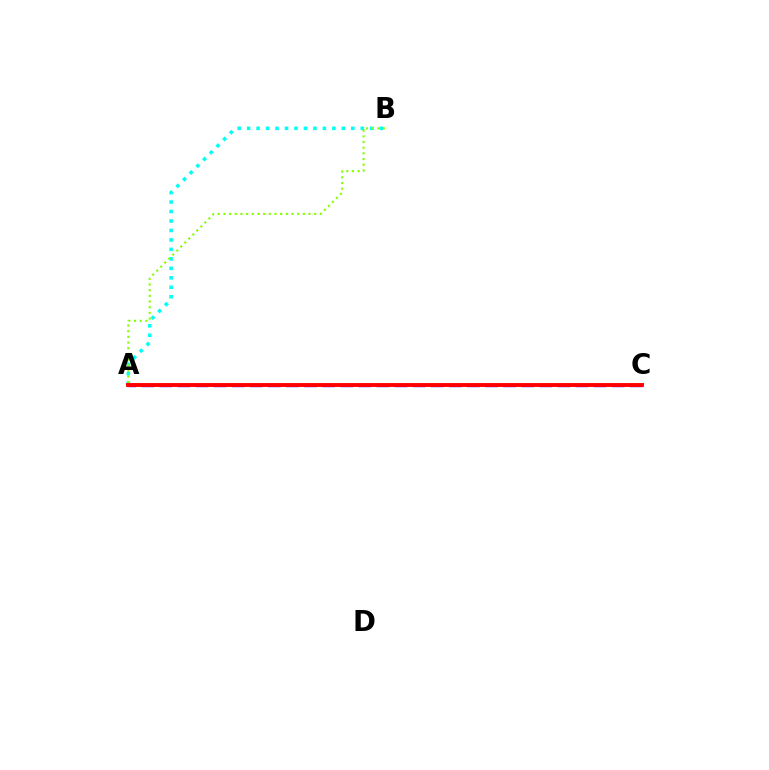{('A', 'B'): [{'color': '#00fff6', 'line_style': 'dotted', 'thickness': 2.57}, {'color': '#84ff00', 'line_style': 'dotted', 'thickness': 1.54}], ('A', 'C'): [{'color': '#7200ff', 'line_style': 'dashed', 'thickness': 2.46}, {'color': '#ff0000', 'line_style': 'solid', 'thickness': 2.8}]}